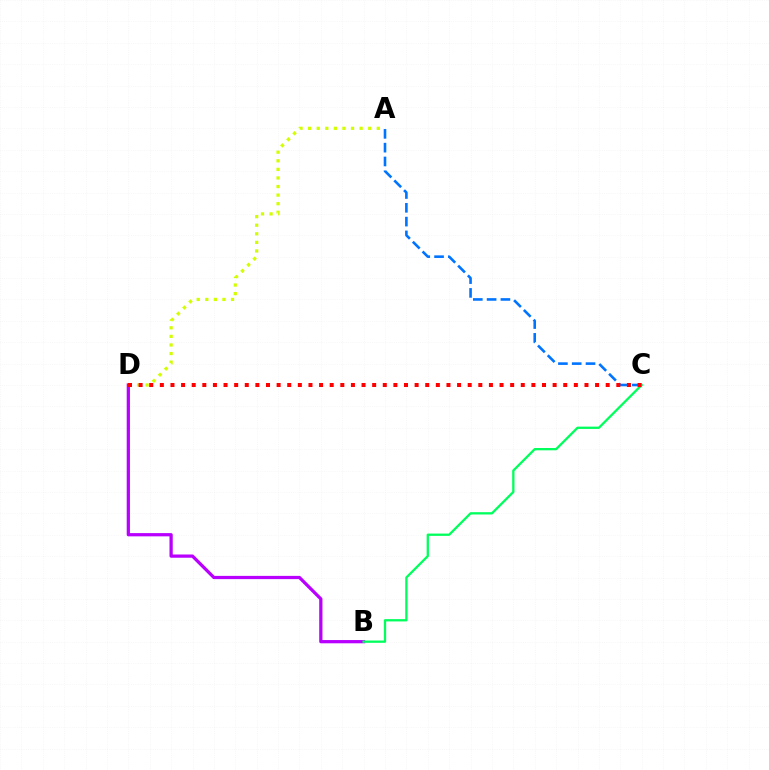{('A', 'D'): [{'color': '#d1ff00', 'line_style': 'dotted', 'thickness': 2.33}], ('A', 'C'): [{'color': '#0074ff', 'line_style': 'dashed', 'thickness': 1.87}], ('B', 'D'): [{'color': '#b900ff', 'line_style': 'solid', 'thickness': 2.34}], ('B', 'C'): [{'color': '#00ff5c', 'line_style': 'solid', 'thickness': 1.65}], ('C', 'D'): [{'color': '#ff0000', 'line_style': 'dotted', 'thickness': 2.88}]}